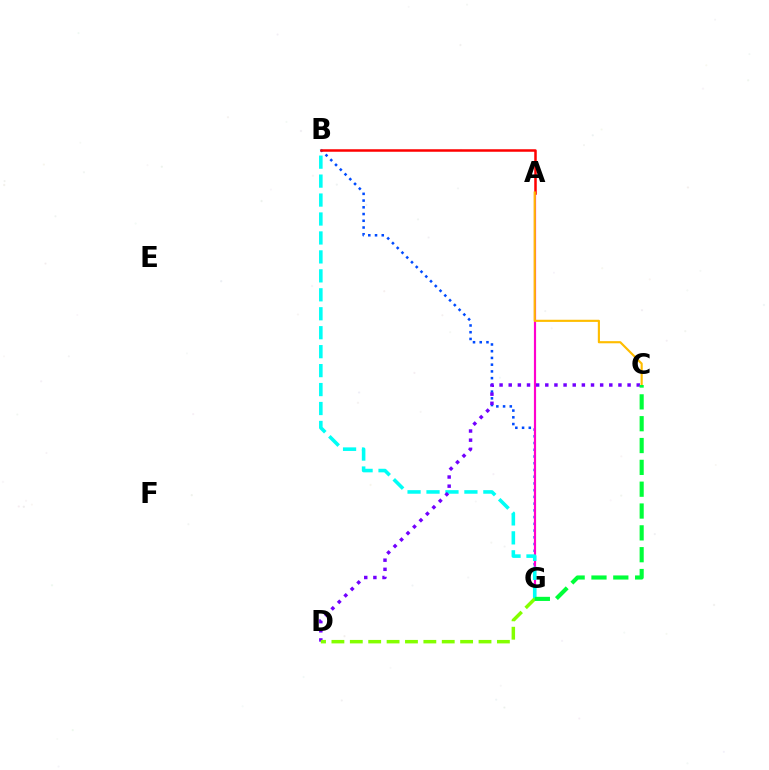{('B', 'G'): [{'color': '#004bff', 'line_style': 'dotted', 'thickness': 1.83}, {'color': '#00fff6', 'line_style': 'dashed', 'thickness': 2.57}], ('A', 'G'): [{'color': '#ff00cf', 'line_style': 'solid', 'thickness': 1.57}], ('A', 'B'): [{'color': '#ff0000', 'line_style': 'solid', 'thickness': 1.81}], ('C', 'D'): [{'color': '#7200ff', 'line_style': 'dotted', 'thickness': 2.48}], ('D', 'G'): [{'color': '#84ff00', 'line_style': 'dashed', 'thickness': 2.5}], ('A', 'C'): [{'color': '#ffbd00', 'line_style': 'solid', 'thickness': 1.54}], ('C', 'G'): [{'color': '#00ff39', 'line_style': 'dashed', 'thickness': 2.97}]}